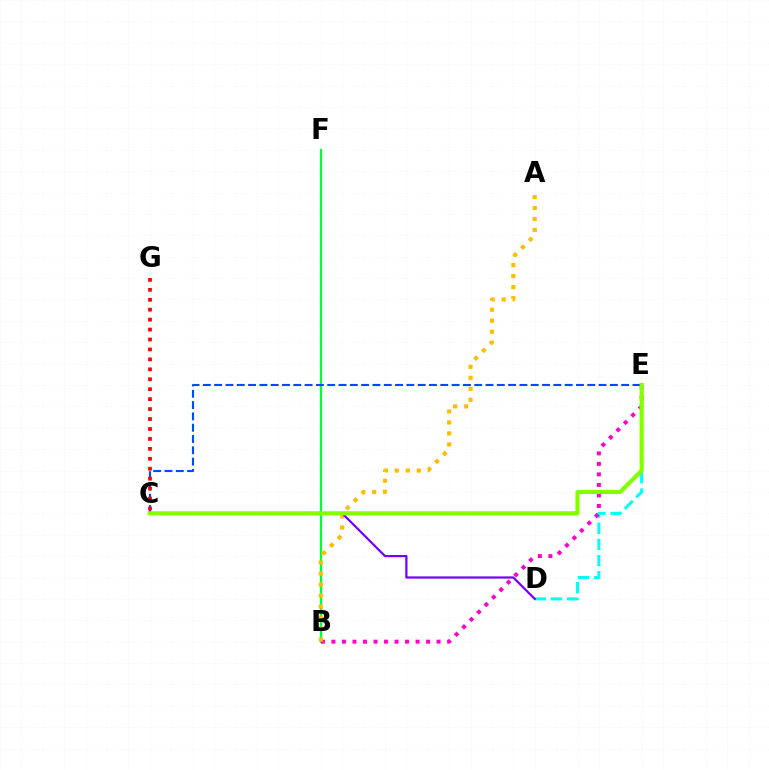{('D', 'E'): [{'color': '#00fff6', 'line_style': 'dashed', 'thickness': 2.19}], ('B', 'F'): [{'color': '#00ff39', 'line_style': 'solid', 'thickness': 1.62}], ('B', 'E'): [{'color': '#ff00cf', 'line_style': 'dotted', 'thickness': 2.86}], ('A', 'B'): [{'color': '#ffbd00', 'line_style': 'dotted', 'thickness': 2.99}], ('C', 'E'): [{'color': '#004bff', 'line_style': 'dashed', 'thickness': 1.54}, {'color': '#84ff00', 'line_style': 'solid', 'thickness': 2.99}], ('C', 'G'): [{'color': '#ff0000', 'line_style': 'dotted', 'thickness': 2.7}], ('C', 'D'): [{'color': '#7200ff', 'line_style': 'solid', 'thickness': 1.58}]}